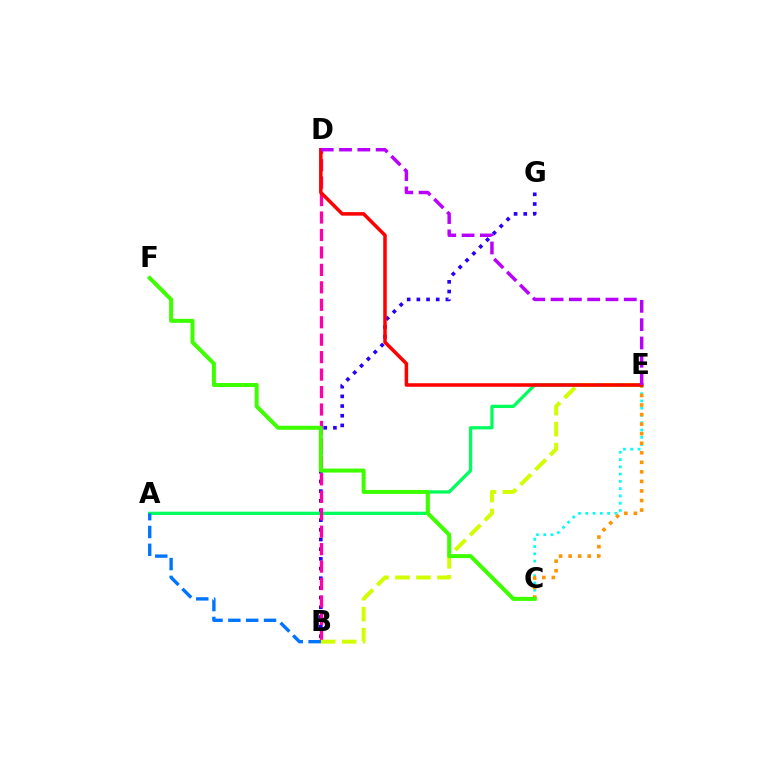{('C', 'E'): [{'color': '#00fff6', 'line_style': 'dotted', 'thickness': 1.98}, {'color': '#ff9400', 'line_style': 'dotted', 'thickness': 2.59}], ('B', 'G'): [{'color': '#2500ff', 'line_style': 'dotted', 'thickness': 2.63}], ('A', 'E'): [{'color': '#00ff5c', 'line_style': 'solid', 'thickness': 2.36}], ('B', 'D'): [{'color': '#ff00ac', 'line_style': 'dashed', 'thickness': 2.37}], ('B', 'E'): [{'color': '#d1ff00', 'line_style': 'dashed', 'thickness': 2.85}], ('C', 'F'): [{'color': '#3dff00', 'line_style': 'solid', 'thickness': 2.88}], ('A', 'B'): [{'color': '#0074ff', 'line_style': 'dashed', 'thickness': 2.42}], ('D', 'E'): [{'color': '#ff0000', 'line_style': 'solid', 'thickness': 2.54}, {'color': '#b900ff', 'line_style': 'dashed', 'thickness': 2.49}]}